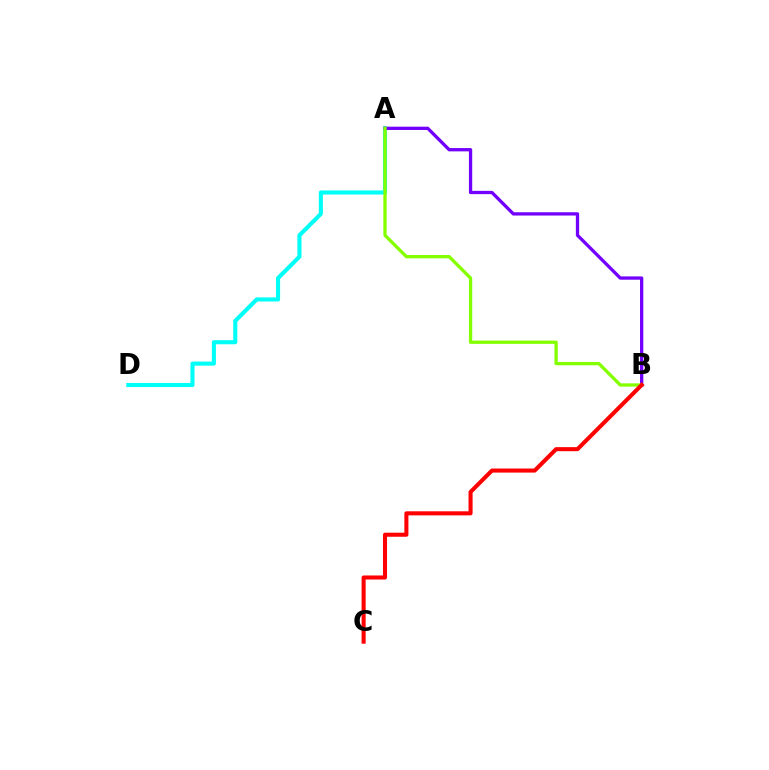{('A', 'D'): [{'color': '#00fff6', 'line_style': 'solid', 'thickness': 2.95}], ('A', 'B'): [{'color': '#7200ff', 'line_style': 'solid', 'thickness': 2.37}, {'color': '#84ff00', 'line_style': 'solid', 'thickness': 2.37}], ('B', 'C'): [{'color': '#ff0000', 'line_style': 'solid', 'thickness': 2.92}]}